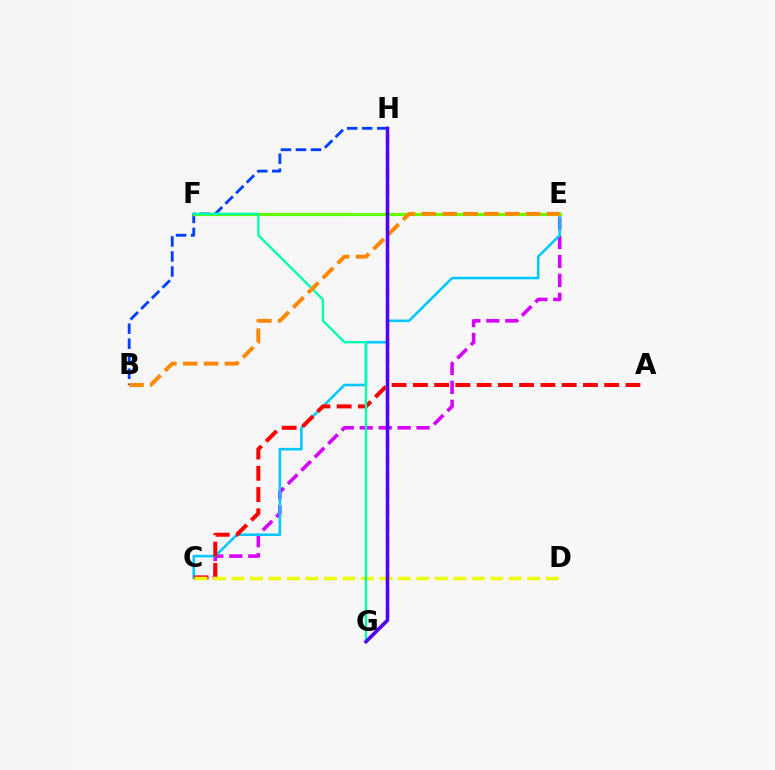{('G', 'H'): [{'color': '#ff00a0', 'line_style': 'dashed', 'thickness': 2.29}, {'color': '#4f00ff', 'line_style': 'solid', 'thickness': 2.51}], ('E', 'F'): [{'color': '#00ff27', 'line_style': 'solid', 'thickness': 2.0}, {'color': '#66ff00', 'line_style': 'solid', 'thickness': 2.25}], ('B', 'H'): [{'color': '#003fff', 'line_style': 'dashed', 'thickness': 2.04}], ('C', 'E'): [{'color': '#d600ff', 'line_style': 'dashed', 'thickness': 2.57}, {'color': '#00c7ff', 'line_style': 'solid', 'thickness': 1.85}], ('A', 'C'): [{'color': '#ff0000', 'line_style': 'dashed', 'thickness': 2.89}], ('C', 'D'): [{'color': '#eeff00', 'line_style': 'dashed', 'thickness': 2.51}], ('F', 'G'): [{'color': '#00ffaf', 'line_style': 'solid', 'thickness': 1.69}], ('B', 'E'): [{'color': '#ff8800', 'line_style': 'dashed', 'thickness': 2.83}]}